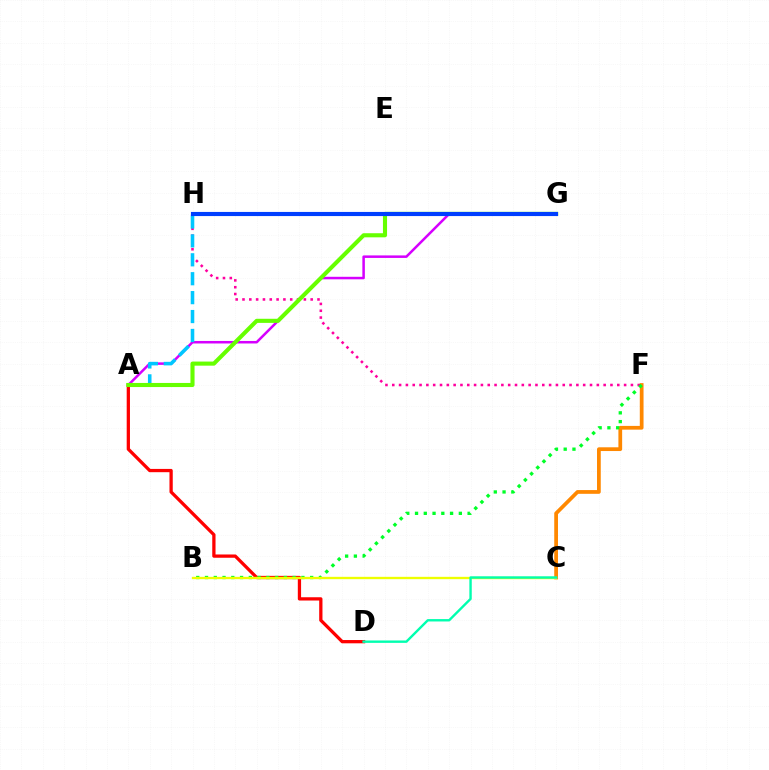{('A', 'G'): [{'color': '#d600ff', 'line_style': 'solid', 'thickness': 1.81}, {'color': '#66ff00', 'line_style': 'solid', 'thickness': 2.95}], ('C', 'F'): [{'color': '#ff8800', 'line_style': 'solid', 'thickness': 2.7}], ('A', 'D'): [{'color': '#ff0000', 'line_style': 'solid', 'thickness': 2.36}], ('F', 'H'): [{'color': '#ff00a0', 'line_style': 'dotted', 'thickness': 1.85}], ('B', 'F'): [{'color': '#00ff27', 'line_style': 'dotted', 'thickness': 2.38}], ('B', 'C'): [{'color': '#eeff00', 'line_style': 'solid', 'thickness': 1.69}], ('C', 'D'): [{'color': '#00ffaf', 'line_style': 'solid', 'thickness': 1.72}], ('A', 'H'): [{'color': '#00c7ff', 'line_style': 'dashed', 'thickness': 2.57}], ('G', 'H'): [{'color': '#4f00ff', 'line_style': 'dotted', 'thickness': 2.02}, {'color': '#003fff', 'line_style': 'solid', 'thickness': 2.97}]}